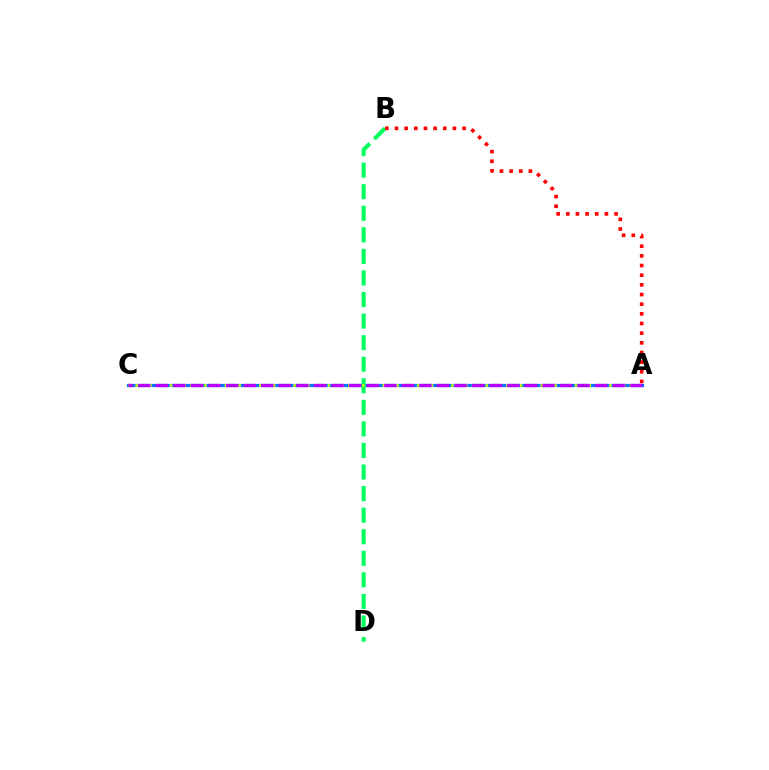{('A', 'C'): [{'color': '#0074ff', 'line_style': 'solid', 'thickness': 2.29}, {'color': '#d1ff00', 'line_style': 'dotted', 'thickness': 1.87}, {'color': '#b900ff', 'line_style': 'dashed', 'thickness': 2.39}], ('B', 'D'): [{'color': '#00ff5c', 'line_style': 'dashed', 'thickness': 2.93}], ('A', 'B'): [{'color': '#ff0000', 'line_style': 'dotted', 'thickness': 2.62}]}